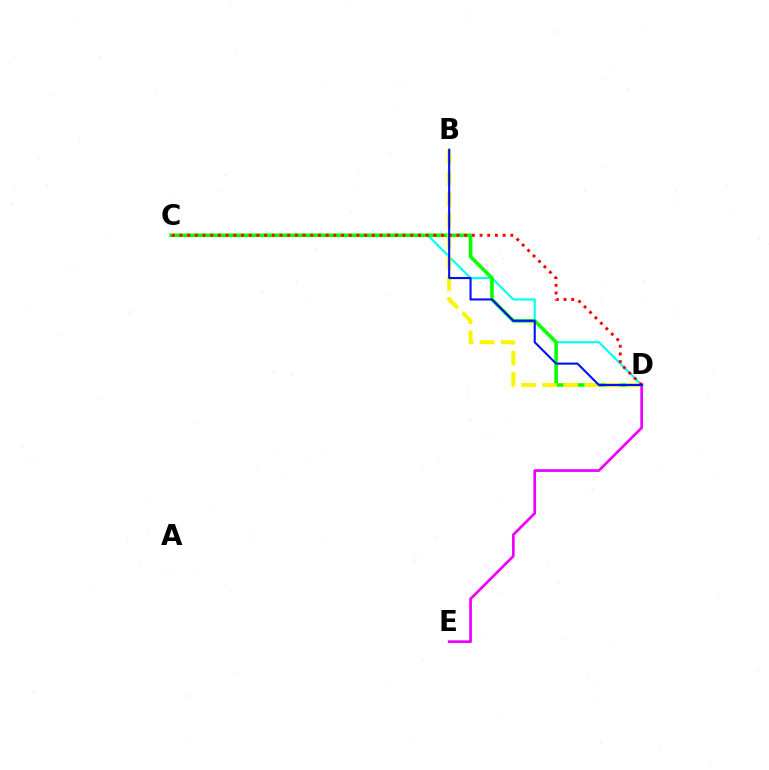{('C', 'D'): [{'color': '#00fff6', 'line_style': 'solid', 'thickness': 1.55}, {'color': '#08ff00', 'line_style': 'solid', 'thickness': 2.58}, {'color': '#ff0000', 'line_style': 'dotted', 'thickness': 2.09}], ('B', 'D'): [{'color': '#fcf500', 'line_style': 'dashed', 'thickness': 2.86}, {'color': '#0010ff', 'line_style': 'solid', 'thickness': 1.51}], ('D', 'E'): [{'color': '#ee00ff', 'line_style': 'solid', 'thickness': 1.95}]}